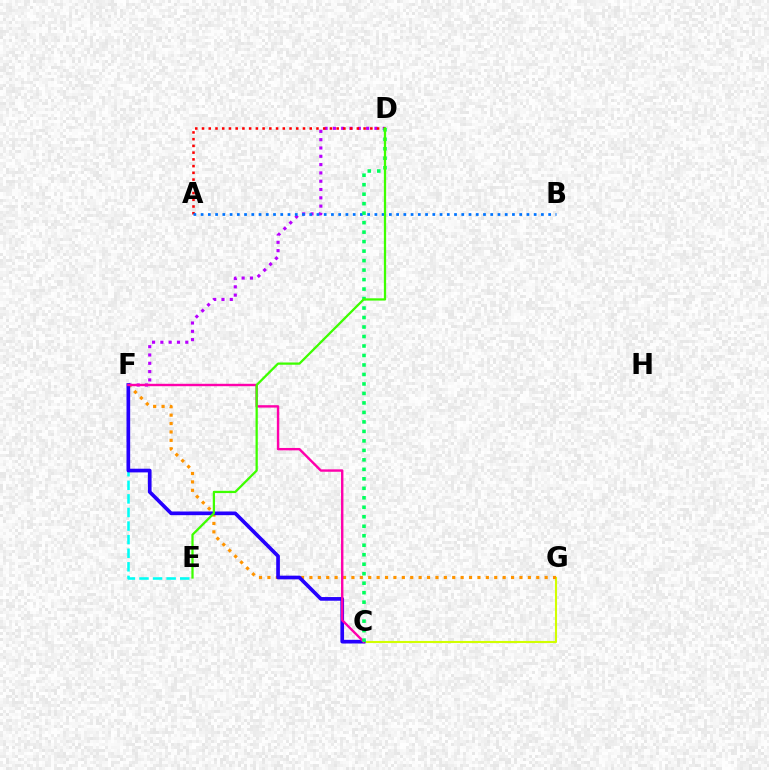{('C', 'G'): [{'color': '#d1ff00', 'line_style': 'solid', 'thickness': 1.52}], ('D', 'F'): [{'color': '#b900ff', 'line_style': 'dotted', 'thickness': 2.26}], ('E', 'F'): [{'color': '#00fff6', 'line_style': 'dashed', 'thickness': 1.85}], ('A', 'D'): [{'color': '#ff0000', 'line_style': 'dotted', 'thickness': 1.83}], ('F', 'G'): [{'color': '#ff9400', 'line_style': 'dotted', 'thickness': 2.28}], ('A', 'B'): [{'color': '#0074ff', 'line_style': 'dotted', 'thickness': 1.97}], ('C', 'F'): [{'color': '#2500ff', 'line_style': 'solid', 'thickness': 2.65}, {'color': '#ff00ac', 'line_style': 'solid', 'thickness': 1.73}], ('C', 'D'): [{'color': '#00ff5c', 'line_style': 'dotted', 'thickness': 2.58}], ('D', 'E'): [{'color': '#3dff00', 'line_style': 'solid', 'thickness': 1.63}]}